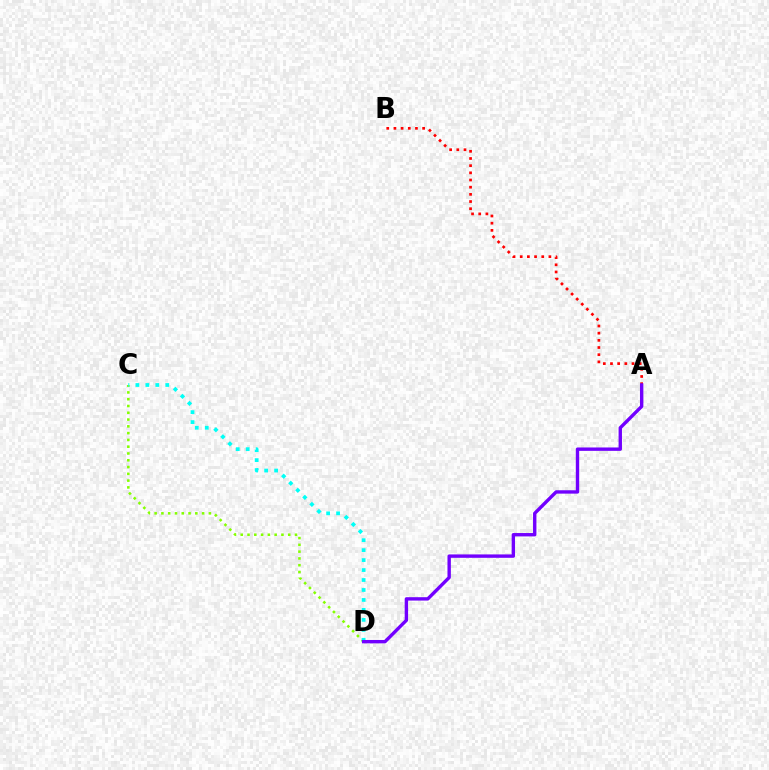{('C', 'D'): [{'color': '#84ff00', 'line_style': 'dotted', 'thickness': 1.84}, {'color': '#00fff6', 'line_style': 'dotted', 'thickness': 2.71}], ('A', 'B'): [{'color': '#ff0000', 'line_style': 'dotted', 'thickness': 1.95}], ('A', 'D'): [{'color': '#7200ff', 'line_style': 'solid', 'thickness': 2.44}]}